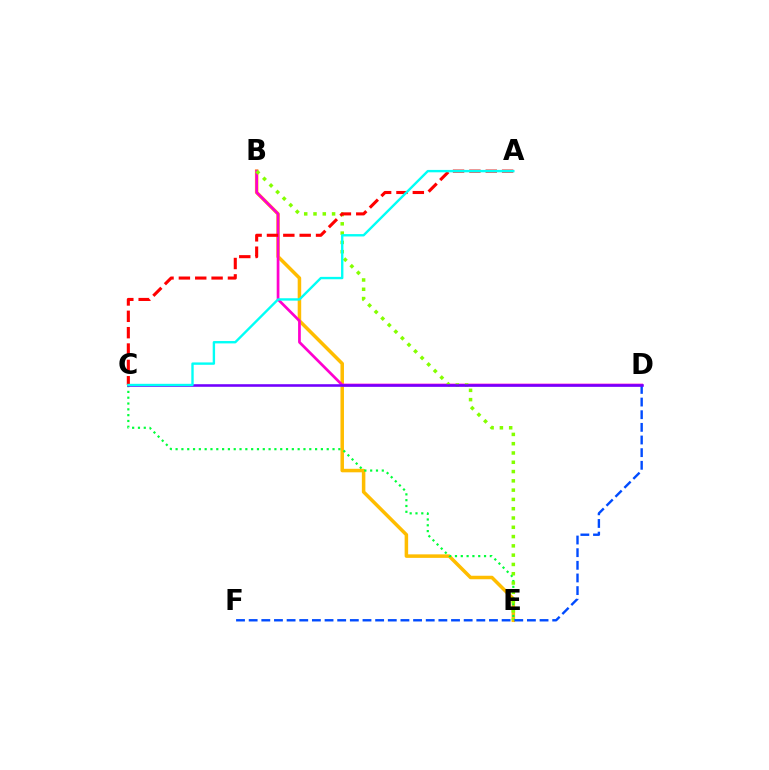{('B', 'E'): [{'color': '#ffbd00', 'line_style': 'solid', 'thickness': 2.53}, {'color': '#84ff00', 'line_style': 'dotted', 'thickness': 2.52}], ('C', 'E'): [{'color': '#00ff39', 'line_style': 'dotted', 'thickness': 1.58}], ('B', 'D'): [{'color': '#ff00cf', 'line_style': 'solid', 'thickness': 1.95}], ('D', 'F'): [{'color': '#004bff', 'line_style': 'dashed', 'thickness': 1.72}], ('C', 'D'): [{'color': '#7200ff', 'line_style': 'solid', 'thickness': 1.86}], ('A', 'C'): [{'color': '#ff0000', 'line_style': 'dashed', 'thickness': 2.22}, {'color': '#00fff6', 'line_style': 'solid', 'thickness': 1.71}]}